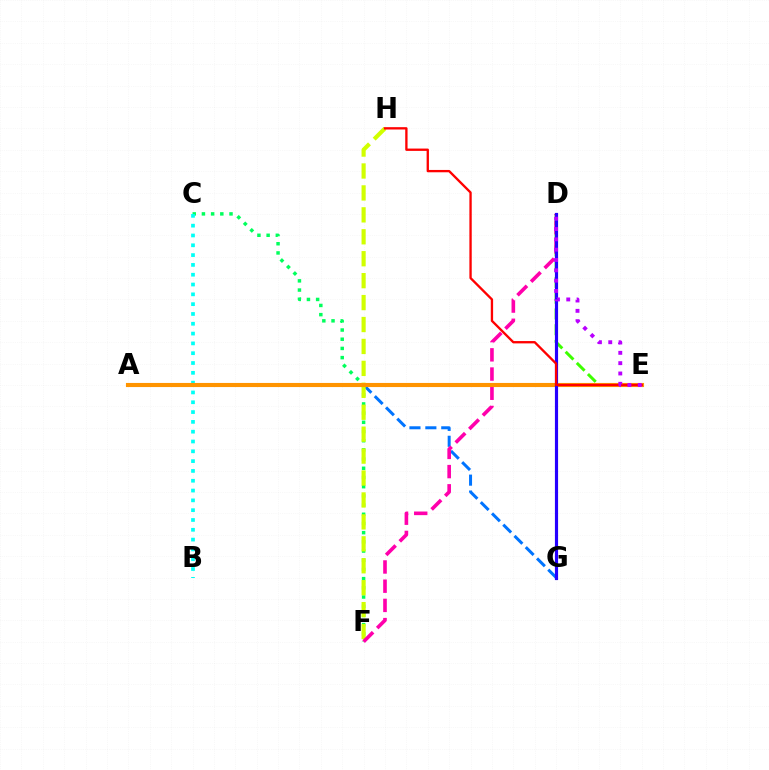{('D', 'E'): [{'color': '#3dff00', 'line_style': 'dashed', 'thickness': 2.14}, {'color': '#b900ff', 'line_style': 'dotted', 'thickness': 2.8}], ('C', 'F'): [{'color': '#00ff5c', 'line_style': 'dotted', 'thickness': 2.5}], ('A', 'G'): [{'color': '#0074ff', 'line_style': 'dashed', 'thickness': 2.16}], ('F', 'H'): [{'color': '#d1ff00', 'line_style': 'dashed', 'thickness': 2.98}], ('D', 'F'): [{'color': '#ff00ac', 'line_style': 'dashed', 'thickness': 2.61}], ('B', 'C'): [{'color': '#00fff6', 'line_style': 'dotted', 'thickness': 2.67}], ('A', 'E'): [{'color': '#ff9400', 'line_style': 'solid', 'thickness': 2.96}], ('D', 'G'): [{'color': '#2500ff', 'line_style': 'solid', 'thickness': 2.28}], ('E', 'H'): [{'color': '#ff0000', 'line_style': 'solid', 'thickness': 1.68}]}